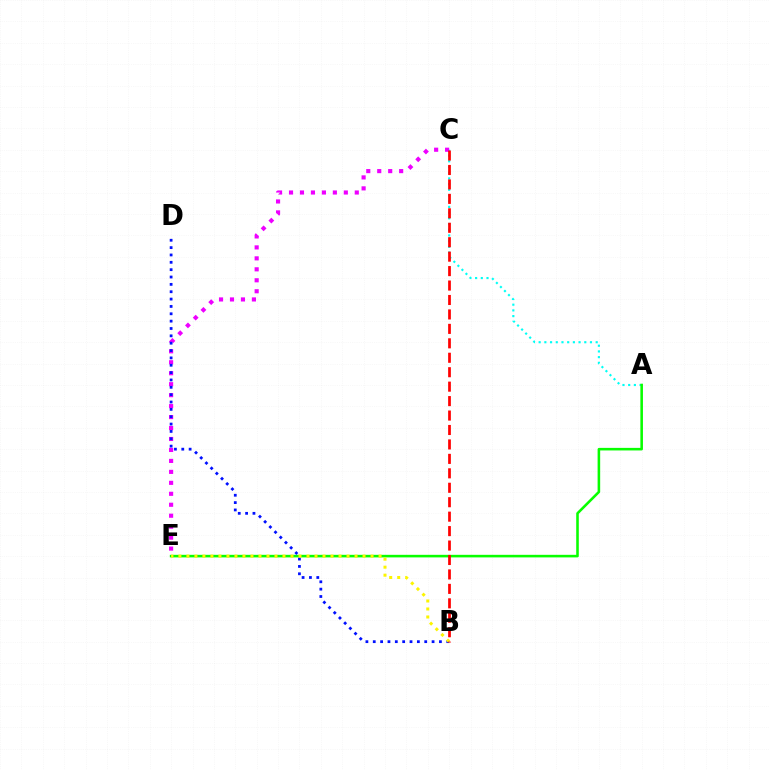{('A', 'C'): [{'color': '#00fff6', 'line_style': 'dotted', 'thickness': 1.55}], ('A', 'E'): [{'color': '#08ff00', 'line_style': 'solid', 'thickness': 1.85}], ('C', 'E'): [{'color': '#ee00ff', 'line_style': 'dotted', 'thickness': 2.98}], ('B', 'D'): [{'color': '#0010ff', 'line_style': 'dotted', 'thickness': 2.0}], ('B', 'E'): [{'color': '#fcf500', 'line_style': 'dotted', 'thickness': 2.18}], ('B', 'C'): [{'color': '#ff0000', 'line_style': 'dashed', 'thickness': 1.96}]}